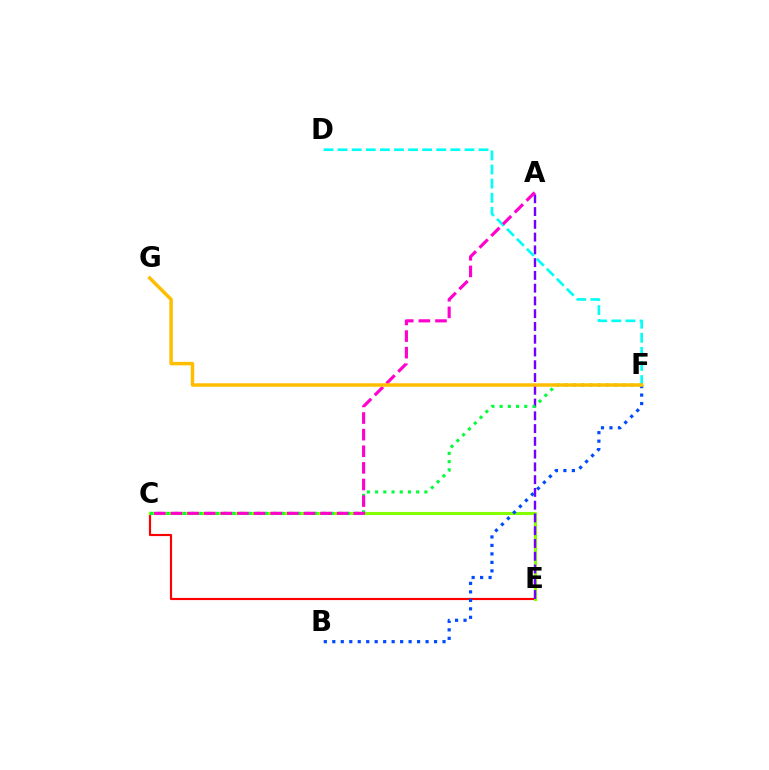{('C', 'E'): [{'color': '#ff0000', 'line_style': 'solid', 'thickness': 1.55}, {'color': '#84ff00', 'line_style': 'solid', 'thickness': 2.22}], ('A', 'E'): [{'color': '#7200ff', 'line_style': 'dashed', 'thickness': 1.73}], ('B', 'F'): [{'color': '#004bff', 'line_style': 'dotted', 'thickness': 2.3}], ('D', 'F'): [{'color': '#00fff6', 'line_style': 'dashed', 'thickness': 1.92}], ('C', 'F'): [{'color': '#00ff39', 'line_style': 'dotted', 'thickness': 2.23}], ('A', 'C'): [{'color': '#ff00cf', 'line_style': 'dashed', 'thickness': 2.26}], ('F', 'G'): [{'color': '#ffbd00', 'line_style': 'solid', 'thickness': 2.5}]}